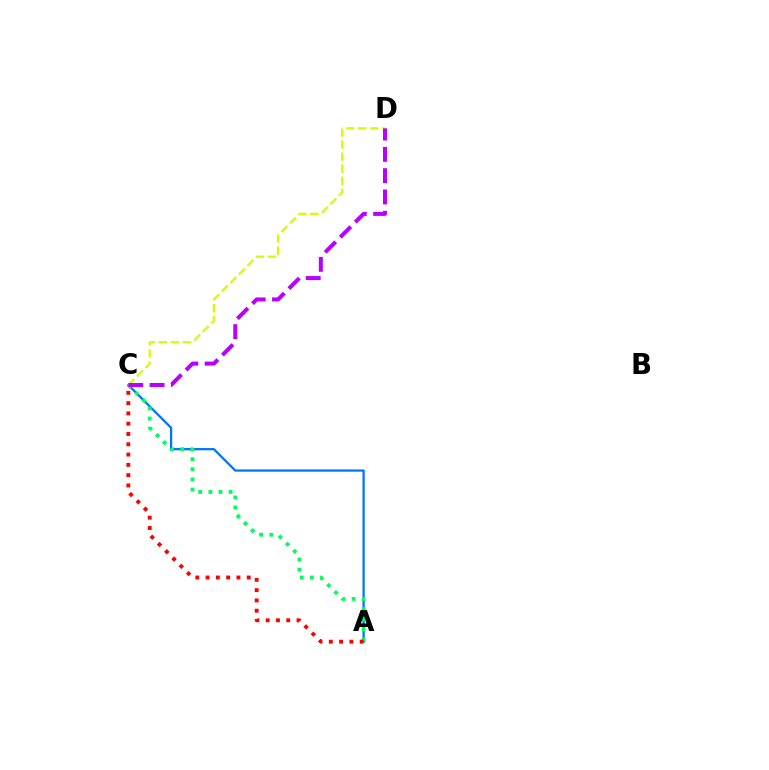{('A', 'C'): [{'color': '#0074ff', 'line_style': 'solid', 'thickness': 1.62}, {'color': '#00ff5c', 'line_style': 'dotted', 'thickness': 2.75}, {'color': '#ff0000', 'line_style': 'dotted', 'thickness': 2.79}], ('C', 'D'): [{'color': '#d1ff00', 'line_style': 'dashed', 'thickness': 1.64}, {'color': '#b900ff', 'line_style': 'dashed', 'thickness': 2.89}]}